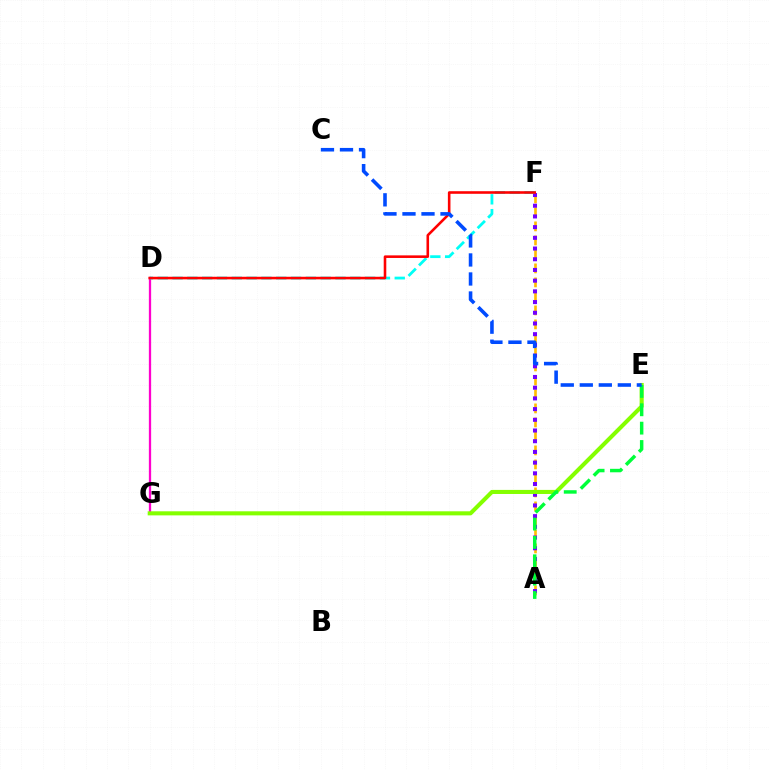{('A', 'F'): [{'color': '#ffbd00', 'line_style': 'dashed', 'thickness': 1.9}, {'color': '#7200ff', 'line_style': 'dotted', 'thickness': 2.91}], ('D', 'G'): [{'color': '#ff00cf', 'line_style': 'solid', 'thickness': 1.65}], ('D', 'F'): [{'color': '#00fff6', 'line_style': 'dashed', 'thickness': 2.01}, {'color': '#ff0000', 'line_style': 'solid', 'thickness': 1.86}], ('E', 'G'): [{'color': '#84ff00', 'line_style': 'solid', 'thickness': 2.93}], ('A', 'E'): [{'color': '#00ff39', 'line_style': 'dashed', 'thickness': 2.49}], ('C', 'E'): [{'color': '#004bff', 'line_style': 'dashed', 'thickness': 2.58}]}